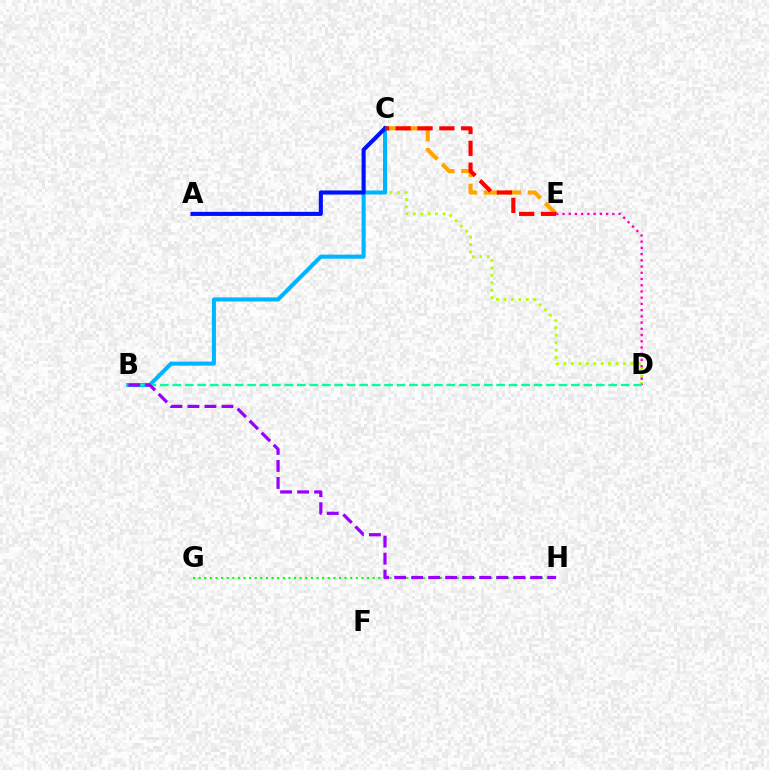{('C', 'D'): [{'color': '#b3ff00', 'line_style': 'dotted', 'thickness': 2.02}], ('C', 'E'): [{'color': '#ffa500', 'line_style': 'dashed', 'thickness': 2.98}, {'color': '#ff0000', 'line_style': 'dashed', 'thickness': 2.97}], ('B', 'C'): [{'color': '#00b5ff', 'line_style': 'solid', 'thickness': 2.92}], ('A', 'C'): [{'color': '#0010ff', 'line_style': 'solid', 'thickness': 2.95}], ('D', 'E'): [{'color': '#ff00bd', 'line_style': 'dotted', 'thickness': 1.69}], ('G', 'H'): [{'color': '#08ff00', 'line_style': 'dotted', 'thickness': 1.52}], ('B', 'D'): [{'color': '#00ff9d', 'line_style': 'dashed', 'thickness': 1.69}], ('B', 'H'): [{'color': '#9b00ff', 'line_style': 'dashed', 'thickness': 2.31}]}